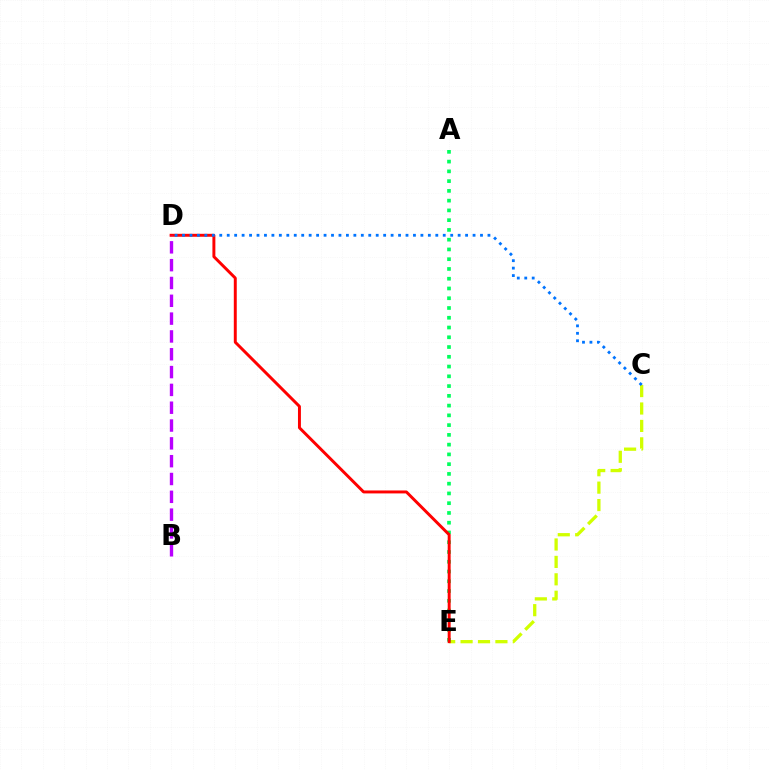{('C', 'E'): [{'color': '#d1ff00', 'line_style': 'dashed', 'thickness': 2.37}], ('A', 'E'): [{'color': '#00ff5c', 'line_style': 'dotted', 'thickness': 2.65}], ('D', 'E'): [{'color': '#ff0000', 'line_style': 'solid', 'thickness': 2.12}], ('C', 'D'): [{'color': '#0074ff', 'line_style': 'dotted', 'thickness': 2.02}], ('B', 'D'): [{'color': '#b900ff', 'line_style': 'dashed', 'thickness': 2.42}]}